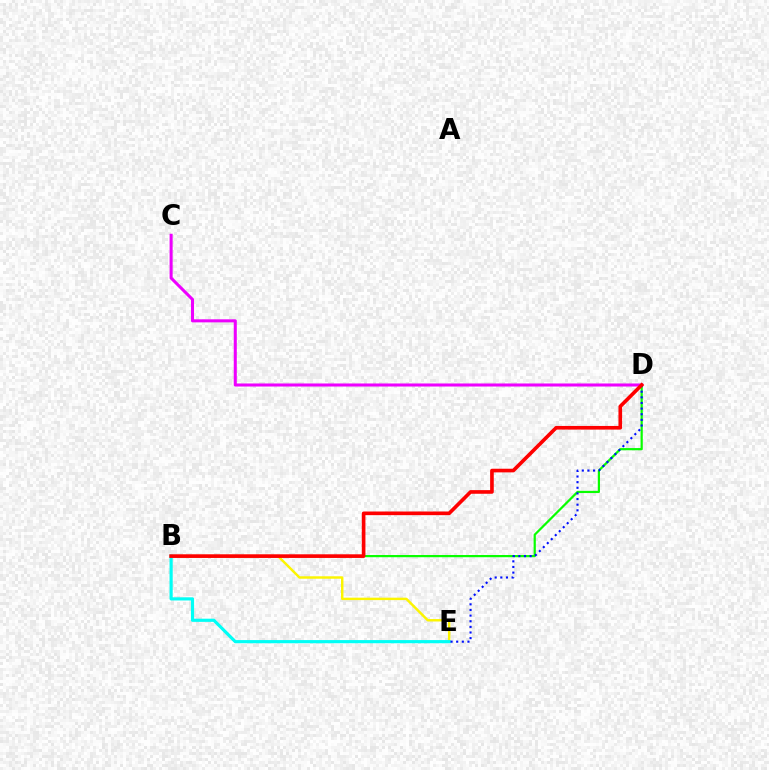{('C', 'D'): [{'color': '#ee00ff', 'line_style': 'solid', 'thickness': 2.19}], ('B', 'E'): [{'color': '#fcf500', 'line_style': 'solid', 'thickness': 1.75}, {'color': '#00fff6', 'line_style': 'solid', 'thickness': 2.28}], ('B', 'D'): [{'color': '#08ff00', 'line_style': 'solid', 'thickness': 1.59}, {'color': '#ff0000', 'line_style': 'solid', 'thickness': 2.62}], ('D', 'E'): [{'color': '#0010ff', 'line_style': 'dotted', 'thickness': 1.53}]}